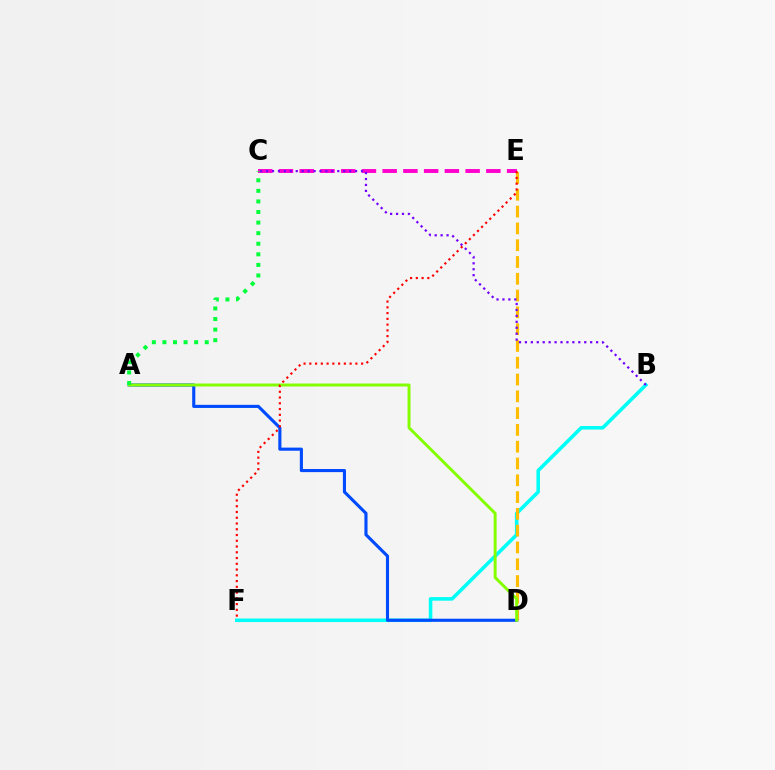{('B', 'F'): [{'color': '#00fff6', 'line_style': 'solid', 'thickness': 2.56}], ('D', 'E'): [{'color': '#ffbd00', 'line_style': 'dashed', 'thickness': 2.28}], ('A', 'D'): [{'color': '#004bff', 'line_style': 'solid', 'thickness': 2.24}, {'color': '#84ff00', 'line_style': 'solid', 'thickness': 2.12}], ('C', 'E'): [{'color': '#ff00cf', 'line_style': 'dashed', 'thickness': 2.82}], ('B', 'C'): [{'color': '#7200ff', 'line_style': 'dotted', 'thickness': 1.61}], ('E', 'F'): [{'color': '#ff0000', 'line_style': 'dotted', 'thickness': 1.56}], ('A', 'C'): [{'color': '#00ff39', 'line_style': 'dotted', 'thickness': 2.87}]}